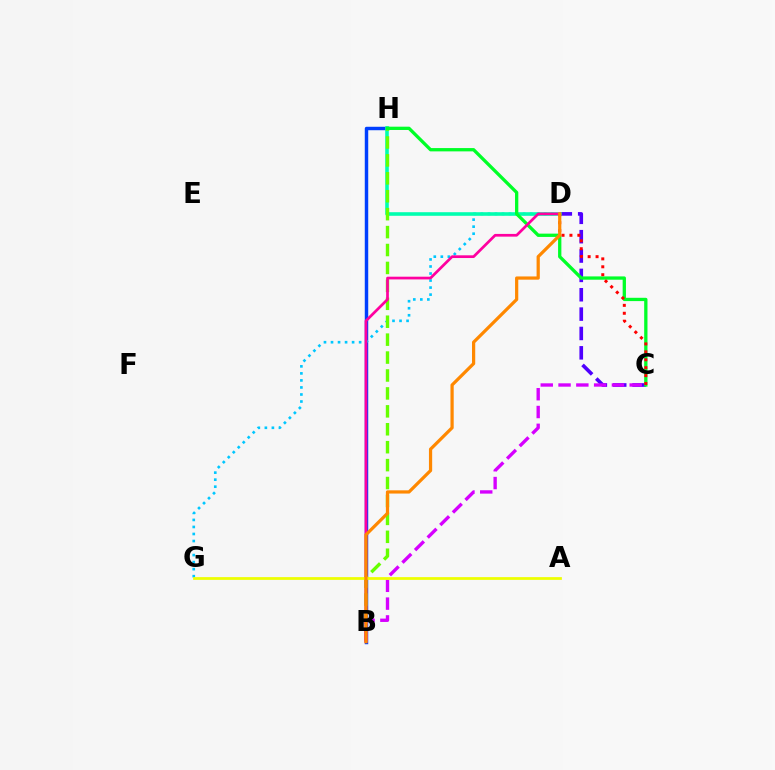{('C', 'D'): [{'color': '#4f00ff', 'line_style': 'dashed', 'thickness': 2.63}, {'color': '#ff0000', 'line_style': 'dotted', 'thickness': 2.15}], ('B', 'H'): [{'color': '#003fff', 'line_style': 'solid', 'thickness': 2.49}, {'color': '#66ff00', 'line_style': 'dashed', 'thickness': 2.44}], ('D', 'G'): [{'color': '#00c7ff', 'line_style': 'dotted', 'thickness': 1.91}], ('D', 'H'): [{'color': '#00ffaf', 'line_style': 'solid', 'thickness': 2.59}], ('B', 'C'): [{'color': '#d600ff', 'line_style': 'dashed', 'thickness': 2.42}], ('C', 'H'): [{'color': '#00ff27', 'line_style': 'solid', 'thickness': 2.37}], ('B', 'D'): [{'color': '#ff00a0', 'line_style': 'solid', 'thickness': 1.96}, {'color': '#ff8800', 'line_style': 'solid', 'thickness': 2.32}], ('A', 'G'): [{'color': '#eeff00', 'line_style': 'solid', 'thickness': 1.98}]}